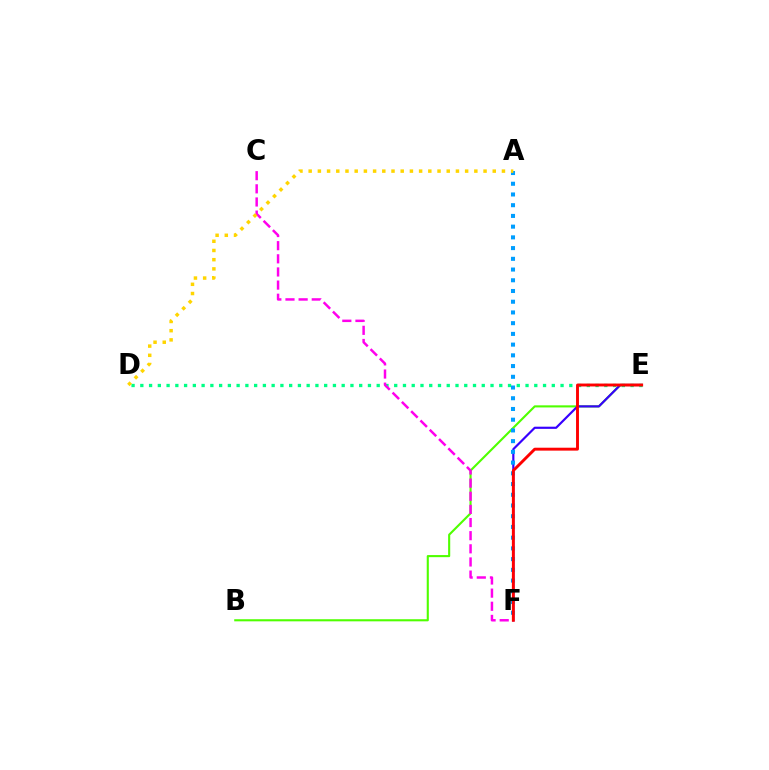{('B', 'E'): [{'color': '#4fff00', 'line_style': 'solid', 'thickness': 1.52}], ('E', 'F'): [{'color': '#3700ff', 'line_style': 'solid', 'thickness': 1.57}, {'color': '#ff0000', 'line_style': 'solid', 'thickness': 2.09}], ('D', 'E'): [{'color': '#00ff86', 'line_style': 'dotted', 'thickness': 2.38}], ('A', 'F'): [{'color': '#009eff', 'line_style': 'dotted', 'thickness': 2.91}], ('C', 'F'): [{'color': '#ff00ed', 'line_style': 'dashed', 'thickness': 1.79}], ('A', 'D'): [{'color': '#ffd500', 'line_style': 'dotted', 'thickness': 2.5}]}